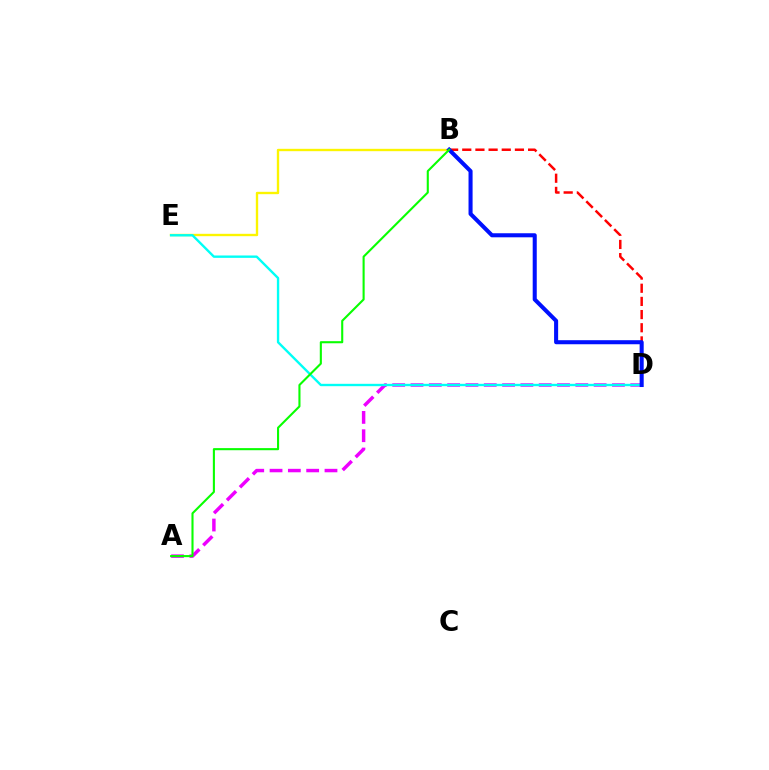{('A', 'D'): [{'color': '#ee00ff', 'line_style': 'dashed', 'thickness': 2.49}], ('B', 'E'): [{'color': '#fcf500', 'line_style': 'solid', 'thickness': 1.71}], ('D', 'E'): [{'color': '#00fff6', 'line_style': 'solid', 'thickness': 1.71}], ('B', 'D'): [{'color': '#ff0000', 'line_style': 'dashed', 'thickness': 1.79}, {'color': '#0010ff', 'line_style': 'solid', 'thickness': 2.92}], ('A', 'B'): [{'color': '#08ff00', 'line_style': 'solid', 'thickness': 1.51}]}